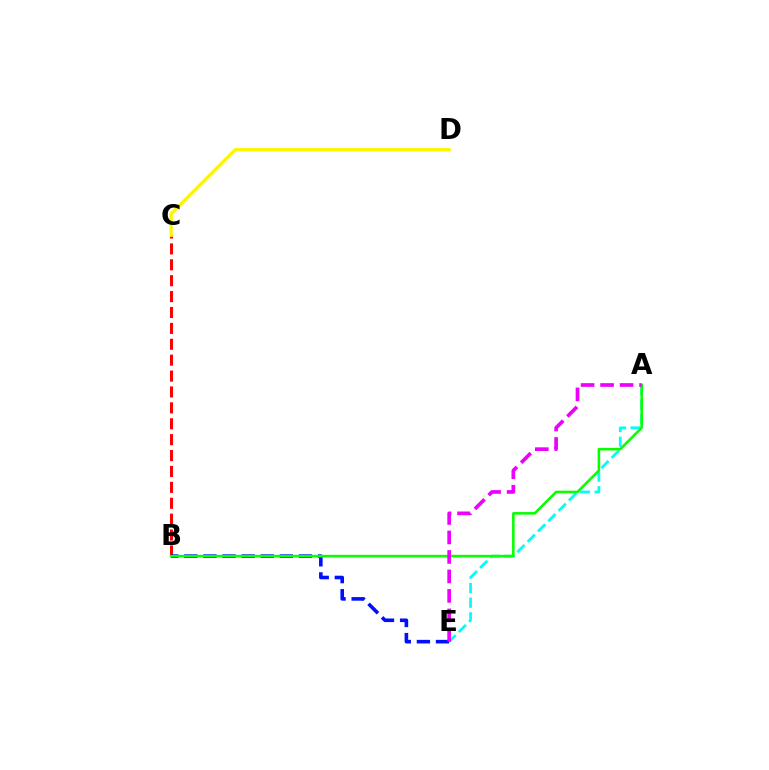{('B', 'C'): [{'color': '#ff0000', 'line_style': 'dashed', 'thickness': 2.16}], ('A', 'E'): [{'color': '#00fff6', 'line_style': 'dashed', 'thickness': 1.98}, {'color': '#ee00ff', 'line_style': 'dashed', 'thickness': 2.65}], ('B', 'E'): [{'color': '#0010ff', 'line_style': 'dashed', 'thickness': 2.59}], ('A', 'B'): [{'color': '#08ff00', 'line_style': 'solid', 'thickness': 1.85}], ('C', 'D'): [{'color': '#fcf500', 'line_style': 'solid', 'thickness': 2.34}]}